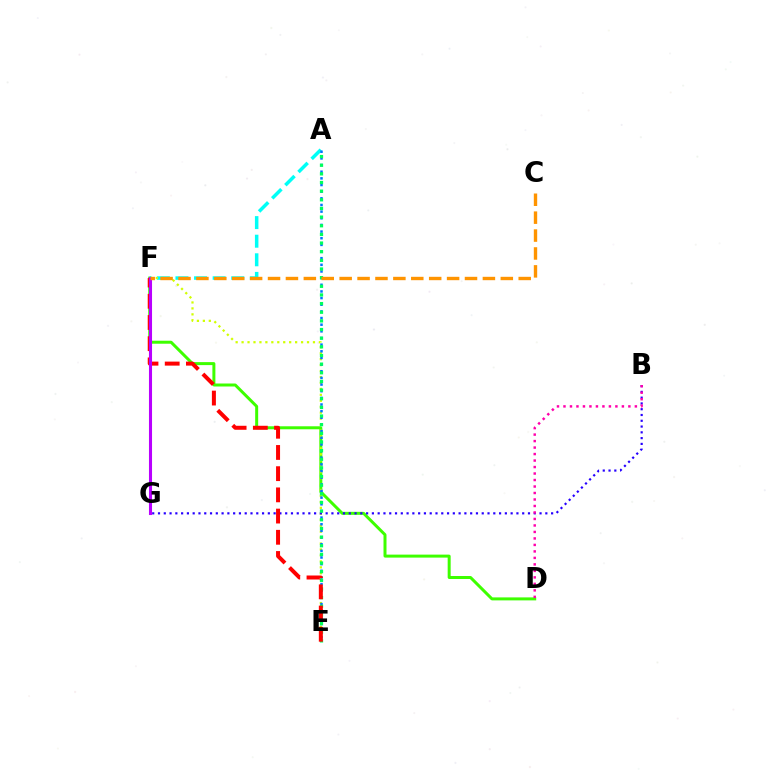{('D', 'F'): [{'color': '#3dff00', 'line_style': 'solid', 'thickness': 2.15}], ('A', 'F'): [{'color': '#00fff6', 'line_style': 'dashed', 'thickness': 2.53}], ('E', 'F'): [{'color': '#d1ff00', 'line_style': 'dotted', 'thickness': 1.62}, {'color': '#ff0000', 'line_style': 'dashed', 'thickness': 2.88}], ('A', 'E'): [{'color': '#0074ff', 'line_style': 'dotted', 'thickness': 1.81}, {'color': '#00ff5c', 'line_style': 'dotted', 'thickness': 2.35}], ('B', 'G'): [{'color': '#2500ff', 'line_style': 'dotted', 'thickness': 1.57}], ('F', 'G'): [{'color': '#b900ff', 'line_style': 'solid', 'thickness': 2.21}], ('B', 'D'): [{'color': '#ff00ac', 'line_style': 'dotted', 'thickness': 1.76}], ('C', 'F'): [{'color': '#ff9400', 'line_style': 'dashed', 'thickness': 2.43}]}